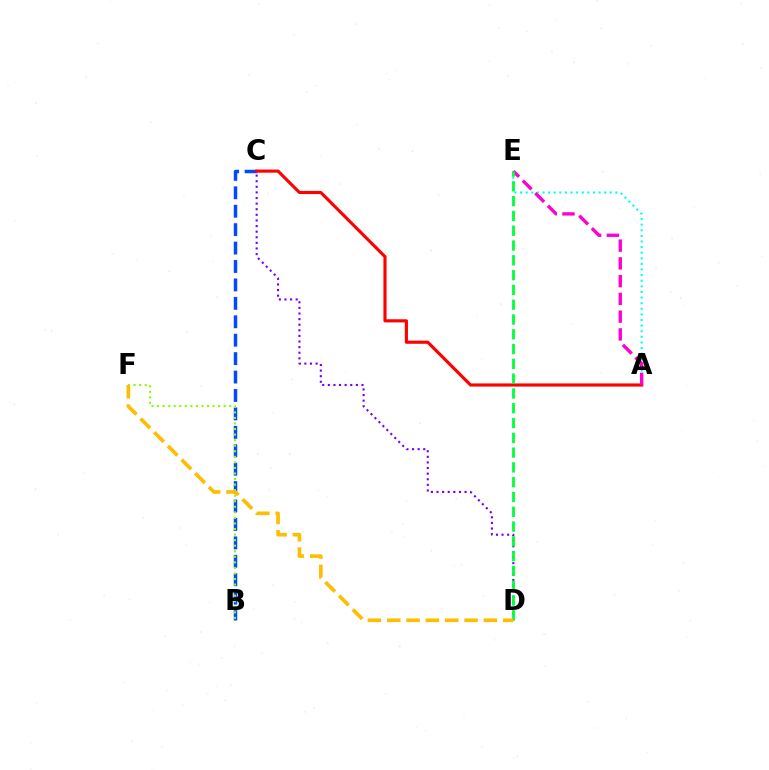{('B', 'C'): [{'color': '#004bff', 'line_style': 'dashed', 'thickness': 2.5}], ('A', 'C'): [{'color': '#ff0000', 'line_style': 'solid', 'thickness': 2.26}], ('C', 'D'): [{'color': '#7200ff', 'line_style': 'dotted', 'thickness': 1.52}], ('A', 'E'): [{'color': '#00fff6', 'line_style': 'dotted', 'thickness': 1.52}, {'color': '#ff00cf', 'line_style': 'dashed', 'thickness': 2.41}], ('B', 'F'): [{'color': '#84ff00', 'line_style': 'dotted', 'thickness': 1.51}], ('D', 'E'): [{'color': '#00ff39', 'line_style': 'dashed', 'thickness': 2.01}], ('D', 'F'): [{'color': '#ffbd00', 'line_style': 'dashed', 'thickness': 2.63}]}